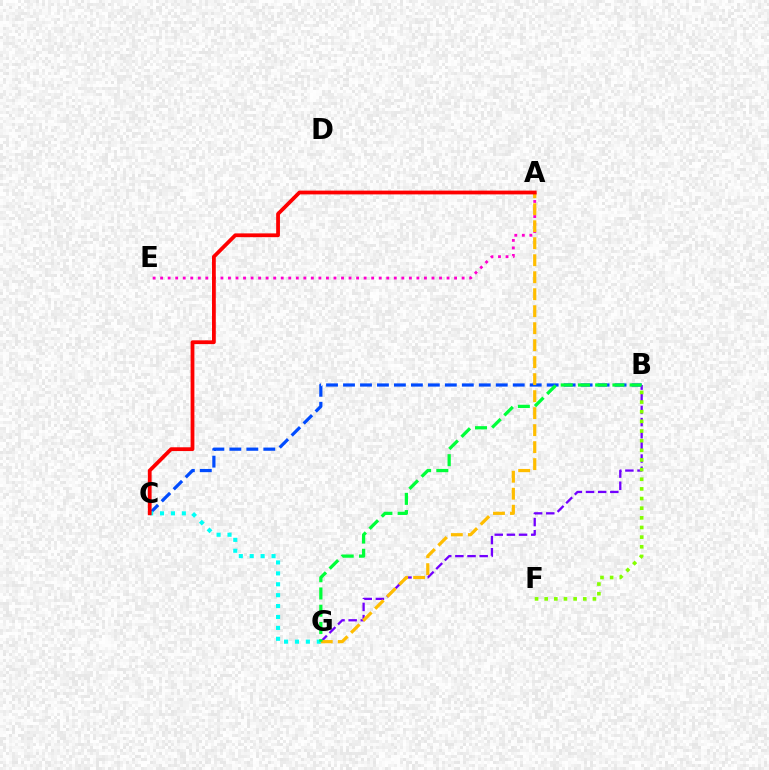{('B', 'C'): [{'color': '#004bff', 'line_style': 'dashed', 'thickness': 2.31}], ('C', 'G'): [{'color': '#00fff6', 'line_style': 'dotted', 'thickness': 2.96}], ('A', 'E'): [{'color': '#ff00cf', 'line_style': 'dotted', 'thickness': 2.05}], ('B', 'G'): [{'color': '#7200ff', 'line_style': 'dashed', 'thickness': 1.65}, {'color': '#00ff39', 'line_style': 'dashed', 'thickness': 2.34}], ('A', 'G'): [{'color': '#ffbd00', 'line_style': 'dashed', 'thickness': 2.31}], ('A', 'C'): [{'color': '#ff0000', 'line_style': 'solid', 'thickness': 2.72}], ('B', 'F'): [{'color': '#84ff00', 'line_style': 'dotted', 'thickness': 2.62}]}